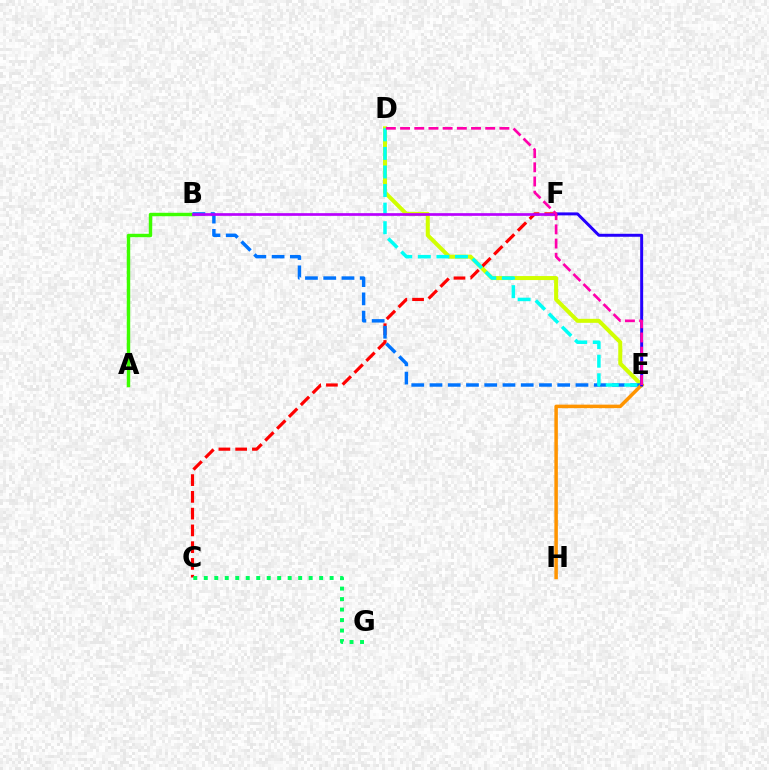{('D', 'E'): [{'color': '#d1ff00', 'line_style': 'solid', 'thickness': 2.89}, {'color': '#00fff6', 'line_style': 'dashed', 'thickness': 2.52}, {'color': '#ff00ac', 'line_style': 'dashed', 'thickness': 1.93}], ('C', 'F'): [{'color': '#ff0000', 'line_style': 'dashed', 'thickness': 2.28}], ('A', 'B'): [{'color': '#3dff00', 'line_style': 'solid', 'thickness': 2.47}], ('B', 'E'): [{'color': '#0074ff', 'line_style': 'dashed', 'thickness': 2.48}], ('C', 'G'): [{'color': '#00ff5c', 'line_style': 'dotted', 'thickness': 2.85}], ('E', 'H'): [{'color': '#ff9400', 'line_style': 'solid', 'thickness': 2.52}], ('B', 'F'): [{'color': '#b900ff', 'line_style': 'solid', 'thickness': 1.94}], ('E', 'F'): [{'color': '#2500ff', 'line_style': 'solid', 'thickness': 2.14}]}